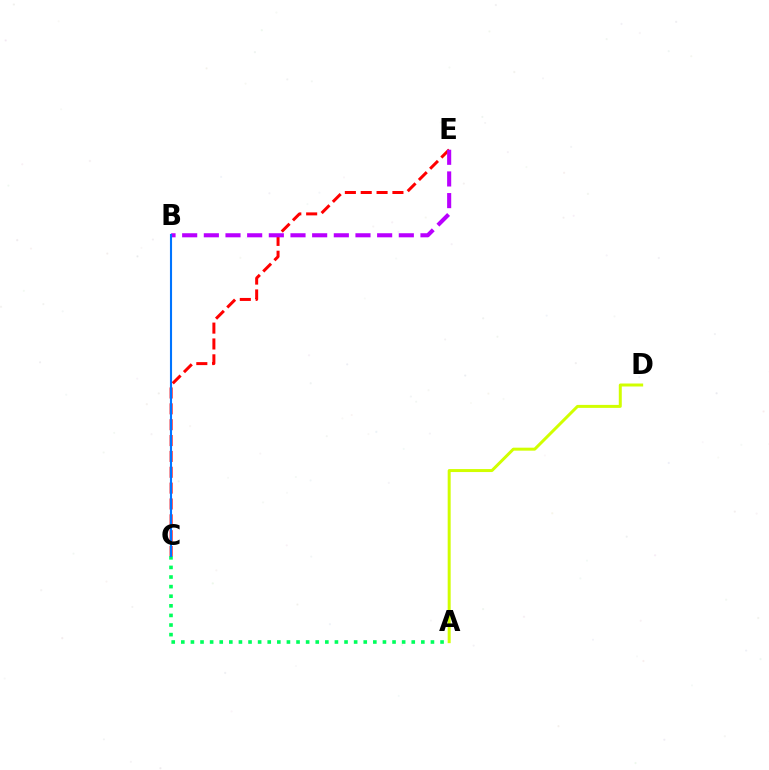{('A', 'C'): [{'color': '#00ff5c', 'line_style': 'dotted', 'thickness': 2.61}], ('C', 'E'): [{'color': '#ff0000', 'line_style': 'dashed', 'thickness': 2.15}], ('A', 'D'): [{'color': '#d1ff00', 'line_style': 'solid', 'thickness': 2.15}], ('B', 'E'): [{'color': '#b900ff', 'line_style': 'dashed', 'thickness': 2.94}], ('B', 'C'): [{'color': '#0074ff', 'line_style': 'solid', 'thickness': 1.52}]}